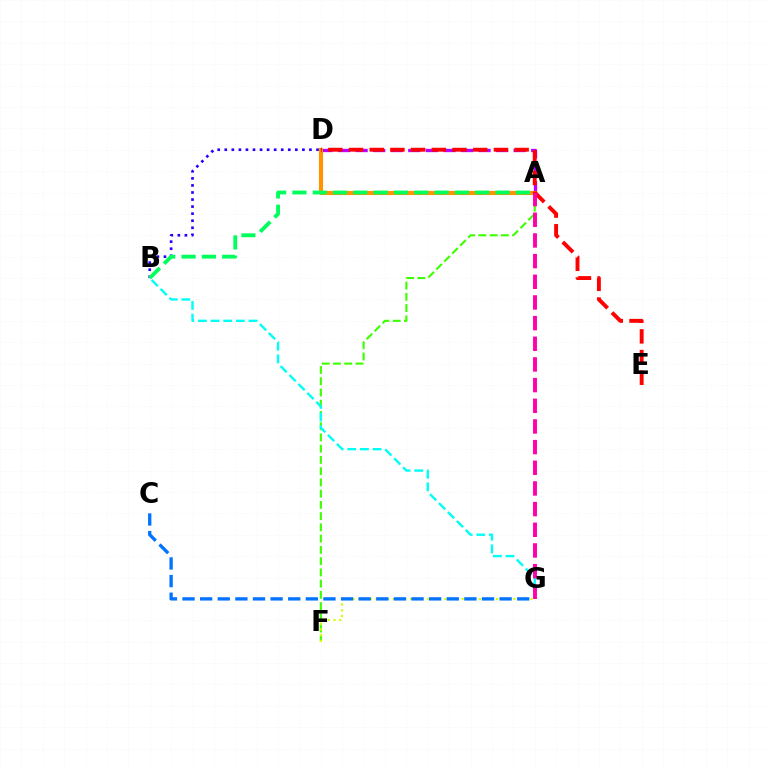{('A', 'D'): [{'color': '#b900ff', 'line_style': 'dashed', 'thickness': 2.39}, {'color': '#ff9400', 'line_style': 'solid', 'thickness': 2.95}], ('B', 'D'): [{'color': '#2500ff', 'line_style': 'dotted', 'thickness': 1.92}], ('A', 'F'): [{'color': '#3dff00', 'line_style': 'dashed', 'thickness': 1.53}], ('B', 'G'): [{'color': '#00fff6', 'line_style': 'dashed', 'thickness': 1.72}], ('D', 'E'): [{'color': '#ff0000', 'line_style': 'dashed', 'thickness': 2.81}], ('F', 'G'): [{'color': '#d1ff00', 'line_style': 'dotted', 'thickness': 1.56}], ('A', 'B'): [{'color': '#00ff5c', 'line_style': 'dashed', 'thickness': 2.76}], ('A', 'G'): [{'color': '#ff00ac', 'line_style': 'dashed', 'thickness': 2.81}], ('C', 'G'): [{'color': '#0074ff', 'line_style': 'dashed', 'thickness': 2.39}]}